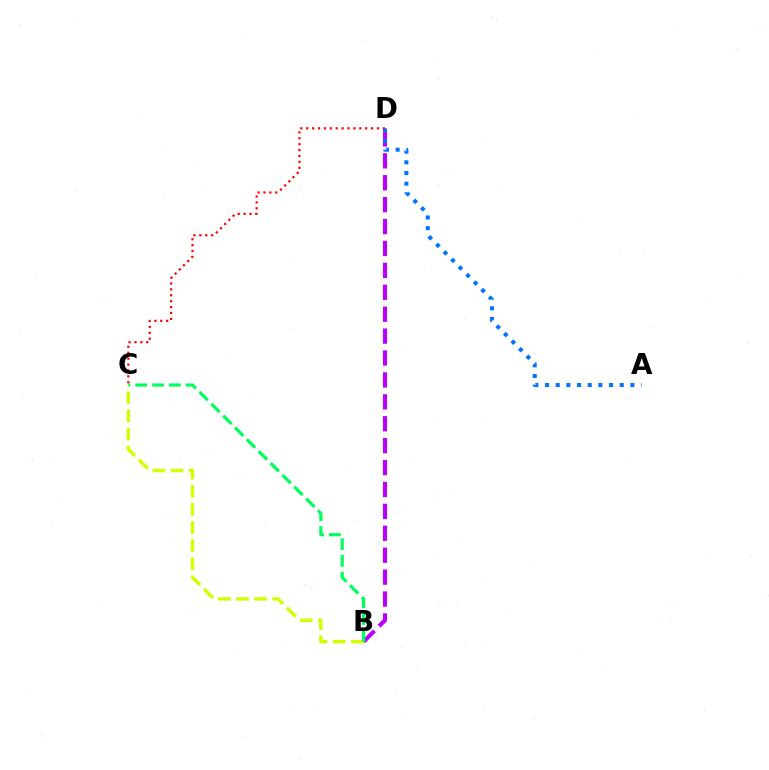{('B', 'C'): [{'color': '#d1ff00', 'line_style': 'dashed', 'thickness': 2.46}, {'color': '#00ff5c', 'line_style': 'dashed', 'thickness': 2.28}], ('B', 'D'): [{'color': '#b900ff', 'line_style': 'dashed', 'thickness': 2.98}], ('A', 'D'): [{'color': '#0074ff', 'line_style': 'dotted', 'thickness': 2.9}], ('C', 'D'): [{'color': '#ff0000', 'line_style': 'dotted', 'thickness': 1.6}]}